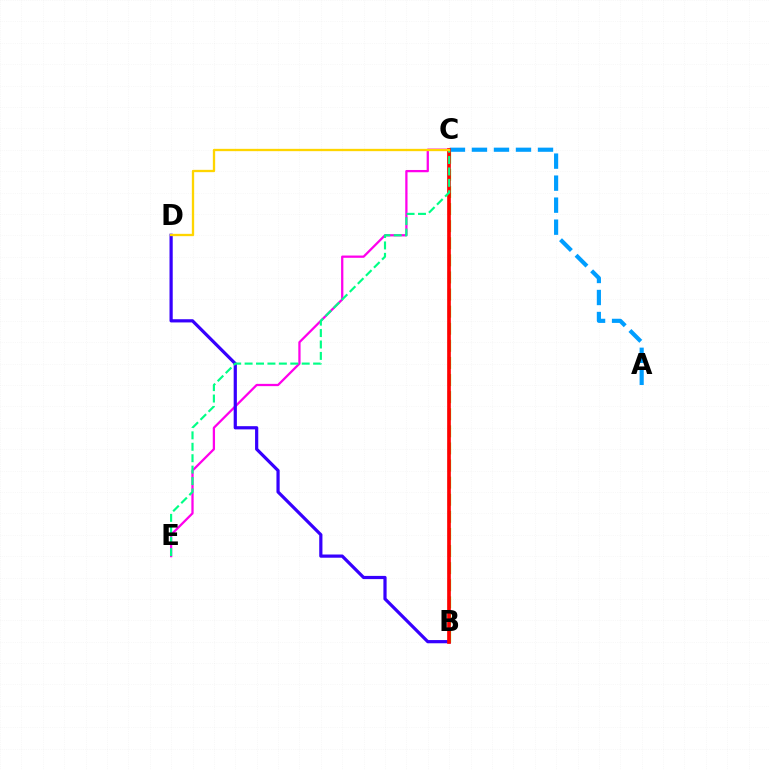{('C', 'E'): [{'color': '#ff00ed', 'line_style': 'solid', 'thickness': 1.63}, {'color': '#00ff86', 'line_style': 'dashed', 'thickness': 1.55}], ('B', 'D'): [{'color': '#3700ff', 'line_style': 'solid', 'thickness': 2.31}], ('B', 'C'): [{'color': '#4fff00', 'line_style': 'dashed', 'thickness': 2.32}, {'color': '#ff0000', 'line_style': 'solid', 'thickness': 2.65}], ('A', 'C'): [{'color': '#009eff', 'line_style': 'dashed', 'thickness': 2.99}], ('C', 'D'): [{'color': '#ffd500', 'line_style': 'solid', 'thickness': 1.67}]}